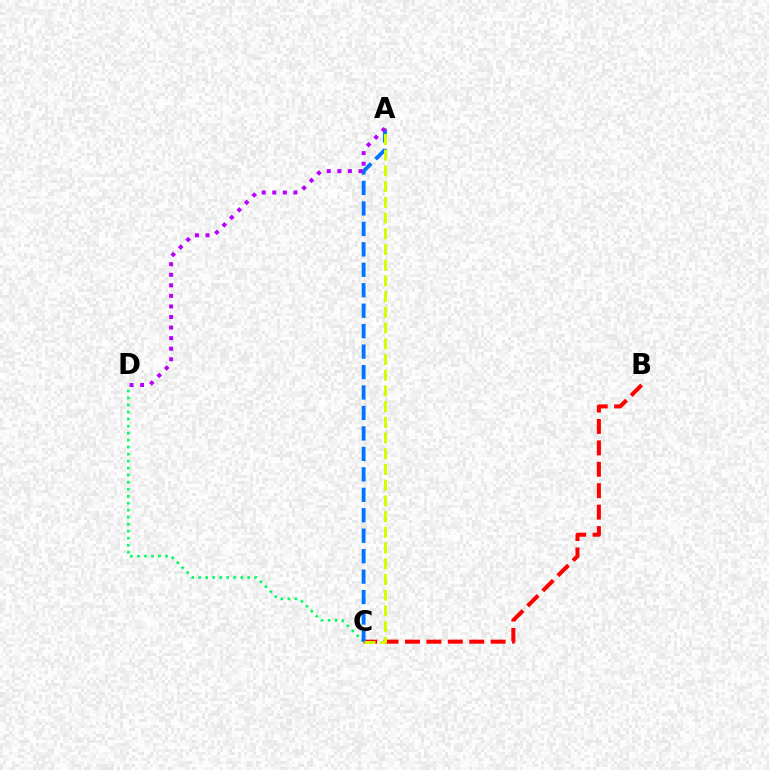{('C', 'D'): [{'color': '#00ff5c', 'line_style': 'dotted', 'thickness': 1.9}], ('B', 'C'): [{'color': '#ff0000', 'line_style': 'dashed', 'thickness': 2.91}], ('A', 'C'): [{'color': '#0074ff', 'line_style': 'dashed', 'thickness': 2.78}, {'color': '#d1ff00', 'line_style': 'dashed', 'thickness': 2.13}], ('A', 'D'): [{'color': '#b900ff', 'line_style': 'dotted', 'thickness': 2.87}]}